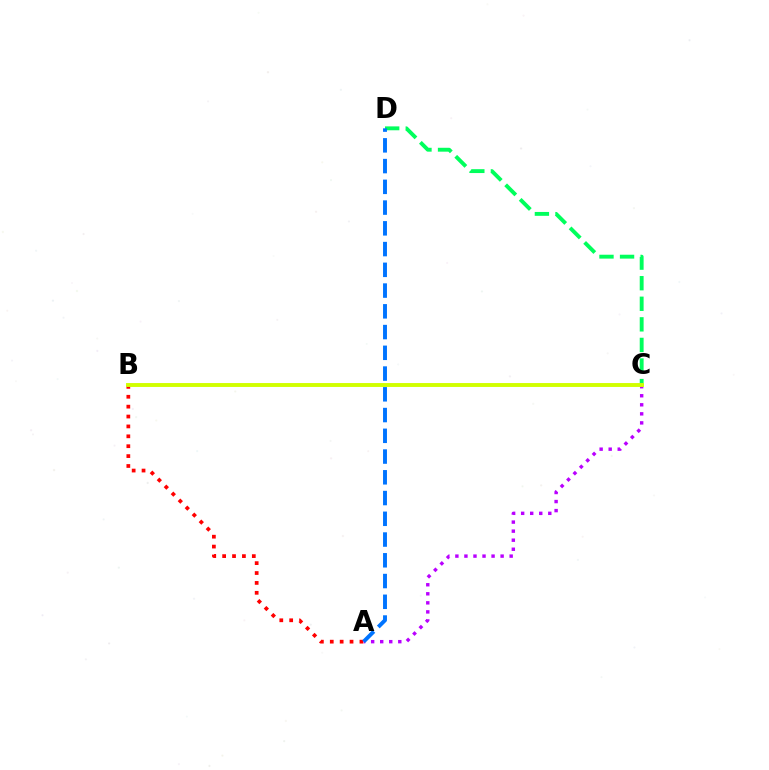{('A', 'B'): [{'color': '#ff0000', 'line_style': 'dotted', 'thickness': 2.69}], ('C', 'D'): [{'color': '#00ff5c', 'line_style': 'dashed', 'thickness': 2.79}], ('A', 'C'): [{'color': '#b900ff', 'line_style': 'dotted', 'thickness': 2.46}], ('A', 'D'): [{'color': '#0074ff', 'line_style': 'dashed', 'thickness': 2.82}], ('B', 'C'): [{'color': '#d1ff00', 'line_style': 'solid', 'thickness': 2.81}]}